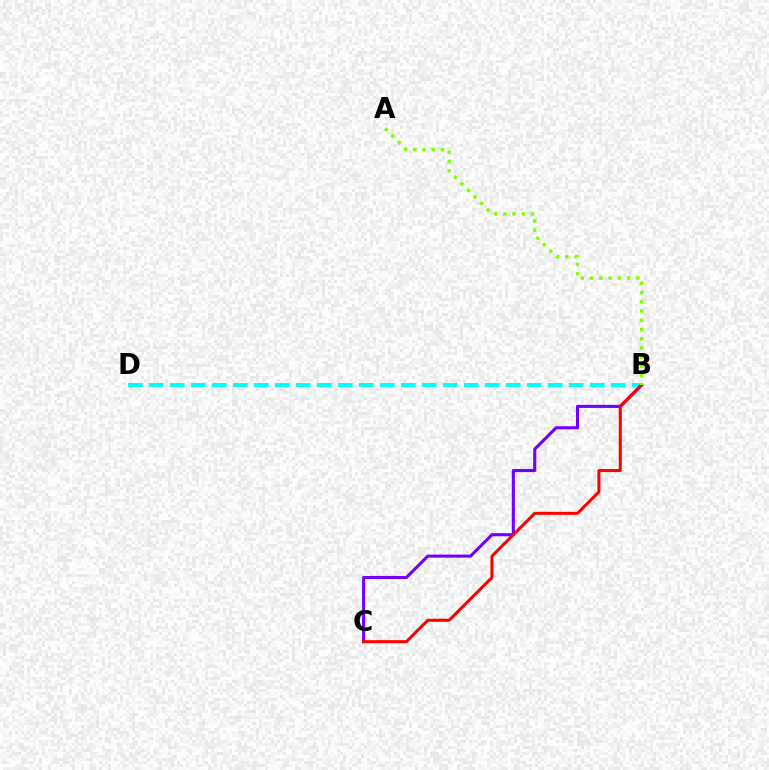{('B', 'D'): [{'color': '#00fff6', 'line_style': 'dashed', 'thickness': 2.85}], ('B', 'C'): [{'color': '#7200ff', 'line_style': 'solid', 'thickness': 2.23}, {'color': '#ff0000', 'line_style': 'solid', 'thickness': 2.18}], ('A', 'B'): [{'color': '#84ff00', 'line_style': 'dotted', 'thickness': 2.51}]}